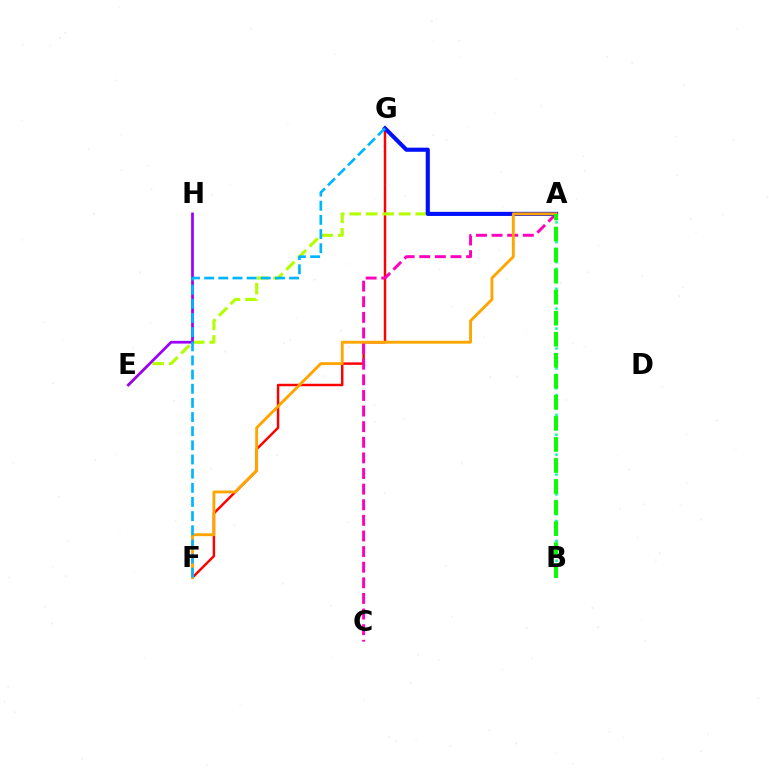{('F', 'G'): [{'color': '#ff0000', 'line_style': 'solid', 'thickness': 1.76}, {'color': '#00b5ff', 'line_style': 'dashed', 'thickness': 1.92}], ('A', 'B'): [{'color': '#00ff9d', 'line_style': 'dotted', 'thickness': 1.8}, {'color': '#08ff00', 'line_style': 'dashed', 'thickness': 2.86}], ('A', 'E'): [{'color': '#b3ff00', 'line_style': 'dashed', 'thickness': 2.24}], ('E', 'H'): [{'color': '#9b00ff', 'line_style': 'solid', 'thickness': 1.96}], ('A', 'C'): [{'color': '#ff00bd', 'line_style': 'dashed', 'thickness': 2.12}], ('A', 'G'): [{'color': '#0010ff', 'line_style': 'solid', 'thickness': 2.96}], ('A', 'F'): [{'color': '#ffa500', 'line_style': 'solid', 'thickness': 2.07}]}